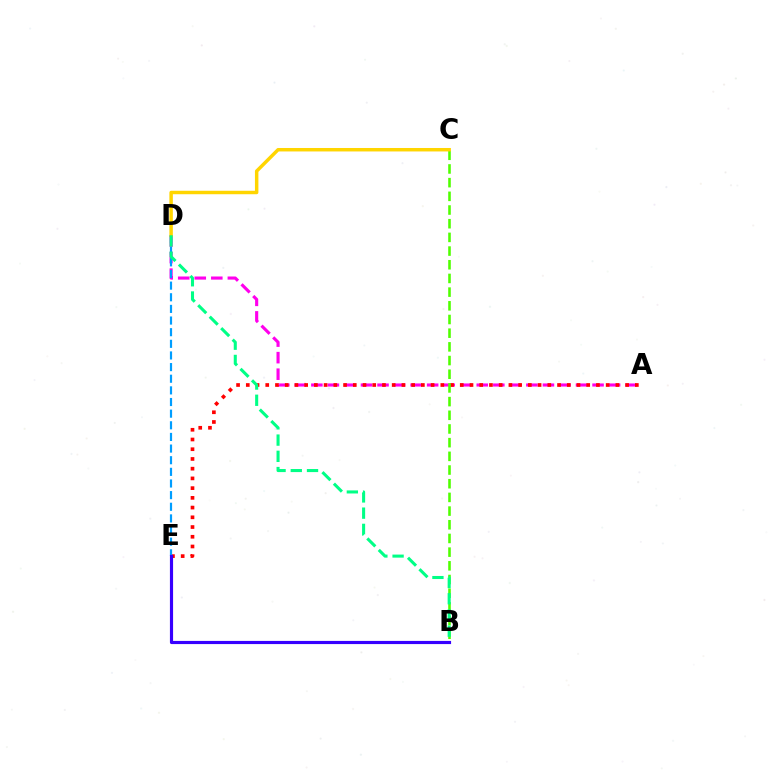{('A', 'D'): [{'color': '#ff00ed', 'line_style': 'dashed', 'thickness': 2.25}], ('A', 'E'): [{'color': '#ff0000', 'line_style': 'dotted', 'thickness': 2.64}], ('B', 'C'): [{'color': '#4fff00', 'line_style': 'dashed', 'thickness': 1.86}], ('D', 'E'): [{'color': '#009eff', 'line_style': 'dashed', 'thickness': 1.58}], ('B', 'E'): [{'color': '#3700ff', 'line_style': 'solid', 'thickness': 2.27}], ('C', 'D'): [{'color': '#ffd500', 'line_style': 'solid', 'thickness': 2.49}], ('B', 'D'): [{'color': '#00ff86', 'line_style': 'dashed', 'thickness': 2.2}]}